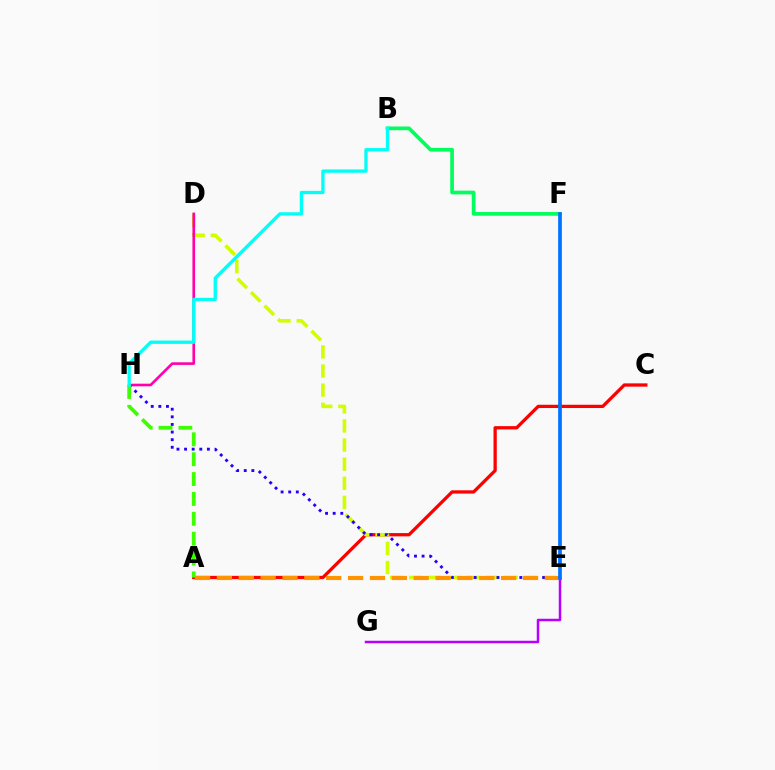{('A', 'C'): [{'color': '#ff0000', 'line_style': 'solid', 'thickness': 2.36}], ('D', 'E'): [{'color': '#d1ff00', 'line_style': 'dashed', 'thickness': 2.6}], ('E', 'H'): [{'color': '#2500ff', 'line_style': 'dotted', 'thickness': 2.07}], ('B', 'F'): [{'color': '#00ff5c', 'line_style': 'solid', 'thickness': 2.67}], ('E', 'G'): [{'color': '#b900ff', 'line_style': 'solid', 'thickness': 1.8}], ('A', 'E'): [{'color': '#ff9400', 'line_style': 'dashed', 'thickness': 2.97}], ('E', 'F'): [{'color': '#0074ff', 'line_style': 'solid', 'thickness': 2.69}], ('D', 'H'): [{'color': '#ff00ac', 'line_style': 'solid', 'thickness': 1.89}], ('A', 'H'): [{'color': '#3dff00', 'line_style': 'dashed', 'thickness': 2.7}], ('B', 'H'): [{'color': '#00fff6', 'line_style': 'solid', 'thickness': 2.37}]}